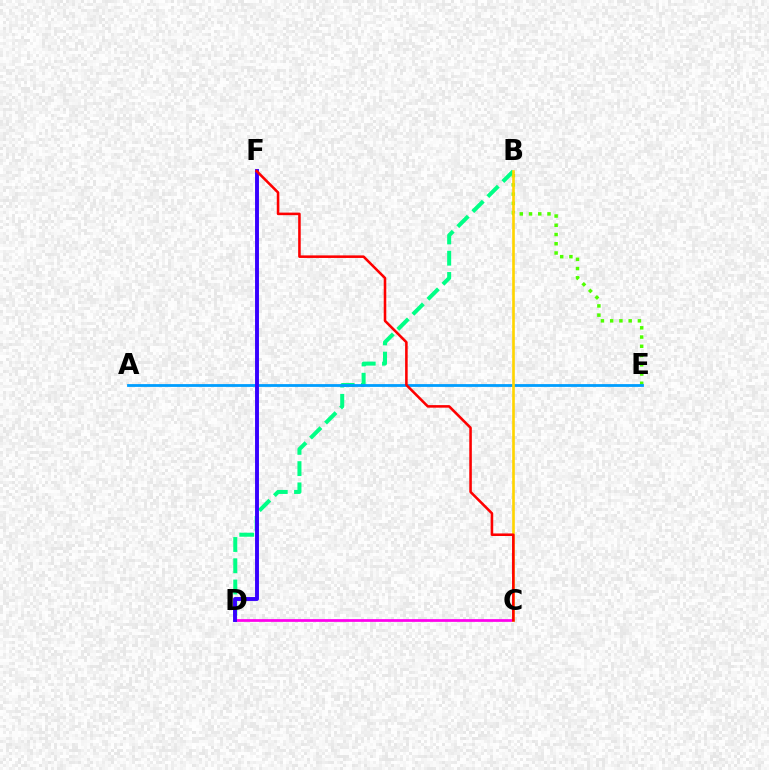{('B', 'E'): [{'color': '#4fff00', 'line_style': 'dotted', 'thickness': 2.51}], ('B', 'D'): [{'color': '#00ff86', 'line_style': 'dashed', 'thickness': 2.89}], ('C', 'D'): [{'color': '#ff00ed', 'line_style': 'solid', 'thickness': 1.97}], ('A', 'E'): [{'color': '#009eff', 'line_style': 'solid', 'thickness': 2.01}], ('B', 'C'): [{'color': '#ffd500', 'line_style': 'solid', 'thickness': 1.91}], ('D', 'F'): [{'color': '#3700ff', 'line_style': 'solid', 'thickness': 2.81}], ('C', 'F'): [{'color': '#ff0000', 'line_style': 'solid', 'thickness': 1.84}]}